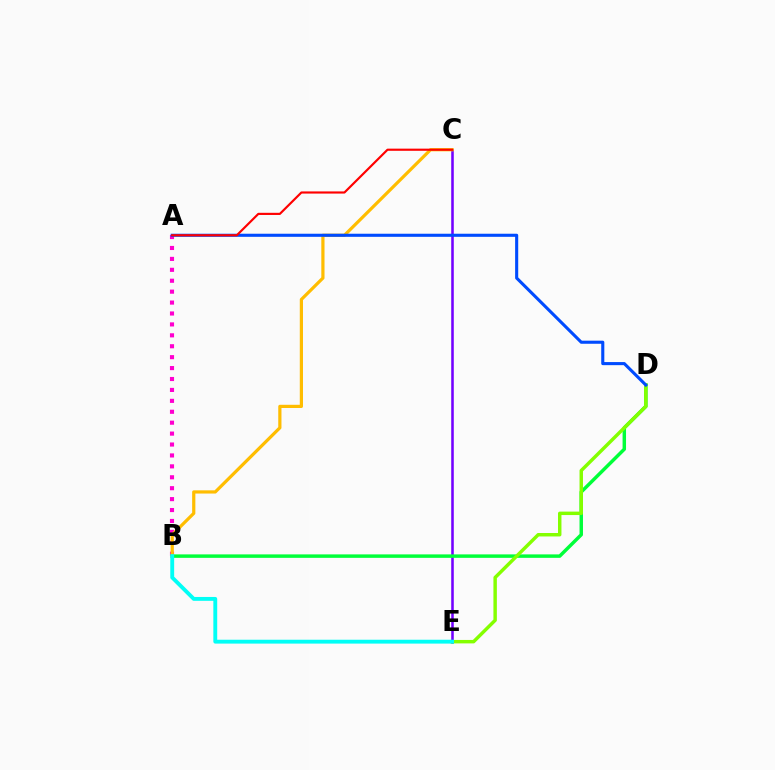{('A', 'B'): [{'color': '#ff00cf', 'line_style': 'dotted', 'thickness': 2.97}], ('C', 'E'): [{'color': '#7200ff', 'line_style': 'solid', 'thickness': 1.83}], ('B', 'D'): [{'color': '#00ff39', 'line_style': 'solid', 'thickness': 2.49}], ('B', 'C'): [{'color': '#ffbd00', 'line_style': 'solid', 'thickness': 2.31}], ('D', 'E'): [{'color': '#84ff00', 'line_style': 'solid', 'thickness': 2.48}], ('B', 'E'): [{'color': '#00fff6', 'line_style': 'solid', 'thickness': 2.78}], ('A', 'D'): [{'color': '#004bff', 'line_style': 'solid', 'thickness': 2.23}], ('A', 'C'): [{'color': '#ff0000', 'line_style': 'solid', 'thickness': 1.55}]}